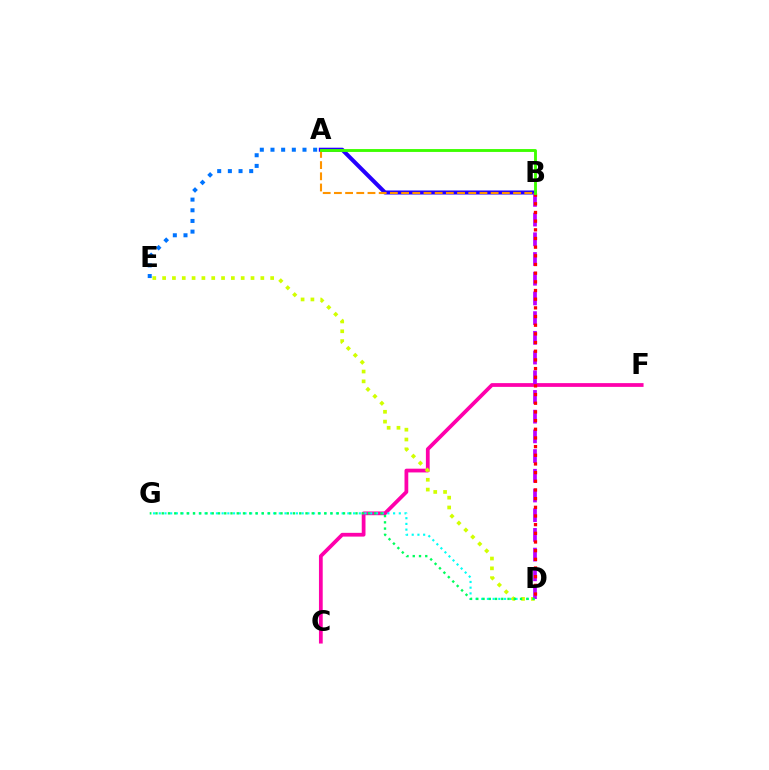{('C', 'F'): [{'color': '#ff00ac', 'line_style': 'solid', 'thickness': 2.71}], ('D', 'G'): [{'color': '#00fff6', 'line_style': 'dotted', 'thickness': 1.55}, {'color': '#00ff5c', 'line_style': 'dotted', 'thickness': 1.7}], ('A', 'E'): [{'color': '#0074ff', 'line_style': 'dotted', 'thickness': 2.9}], ('D', 'E'): [{'color': '#d1ff00', 'line_style': 'dotted', 'thickness': 2.67}], ('A', 'B'): [{'color': '#2500ff', 'line_style': 'solid', 'thickness': 2.91}, {'color': '#ff9400', 'line_style': 'dashed', 'thickness': 1.52}, {'color': '#3dff00', 'line_style': 'solid', 'thickness': 2.06}], ('B', 'D'): [{'color': '#b900ff', 'line_style': 'dashed', 'thickness': 2.68}, {'color': '#ff0000', 'line_style': 'dotted', 'thickness': 2.36}]}